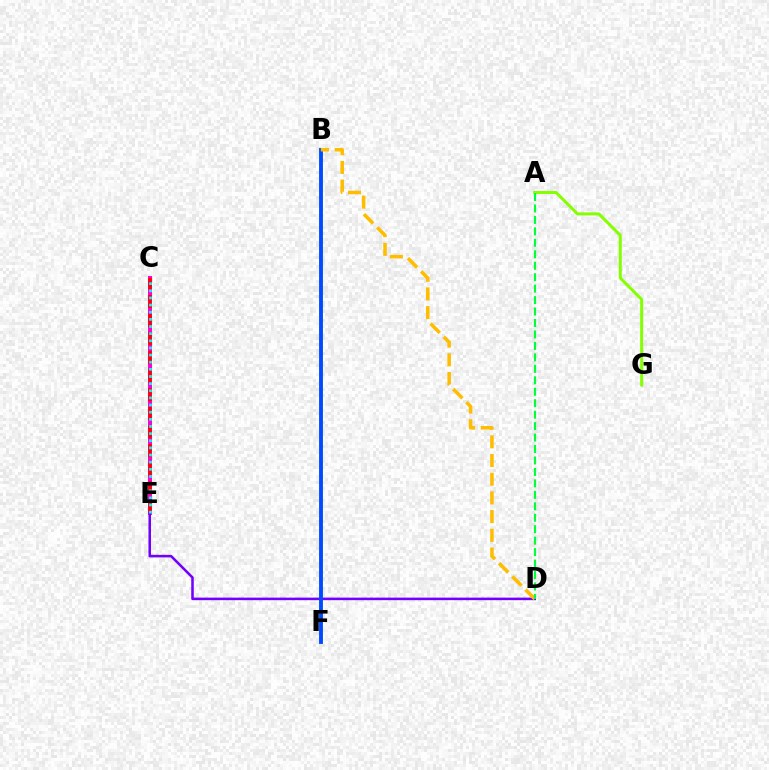{('C', 'E'): [{'color': '#ff00cf', 'line_style': 'solid', 'thickness': 2.86}, {'color': '#ff0000', 'line_style': 'dashed', 'thickness': 2.53}, {'color': '#00fff6', 'line_style': 'dotted', 'thickness': 1.94}], ('D', 'E'): [{'color': '#7200ff', 'line_style': 'solid', 'thickness': 1.83}], ('B', 'F'): [{'color': '#004bff', 'line_style': 'solid', 'thickness': 2.78}], ('B', 'D'): [{'color': '#ffbd00', 'line_style': 'dashed', 'thickness': 2.54}], ('A', 'G'): [{'color': '#84ff00', 'line_style': 'solid', 'thickness': 2.15}], ('A', 'D'): [{'color': '#00ff39', 'line_style': 'dashed', 'thickness': 1.56}]}